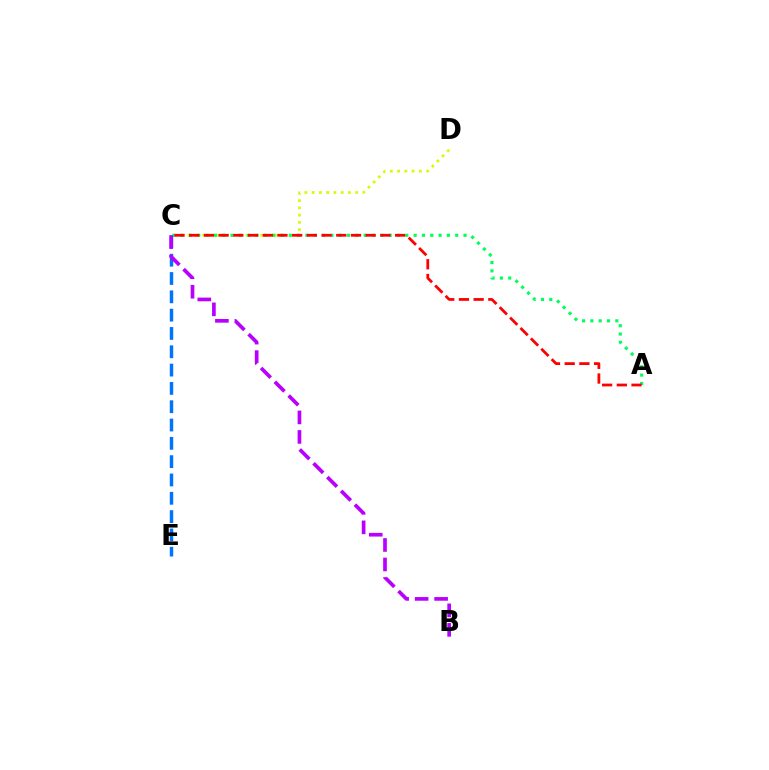{('C', 'D'): [{'color': '#d1ff00', 'line_style': 'dotted', 'thickness': 1.97}], ('A', 'C'): [{'color': '#00ff5c', 'line_style': 'dotted', 'thickness': 2.26}, {'color': '#ff0000', 'line_style': 'dashed', 'thickness': 2.0}], ('C', 'E'): [{'color': '#0074ff', 'line_style': 'dashed', 'thickness': 2.49}], ('B', 'C'): [{'color': '#b900ff', 'line_style': 'dashed', 'thickness': 2.65}]}